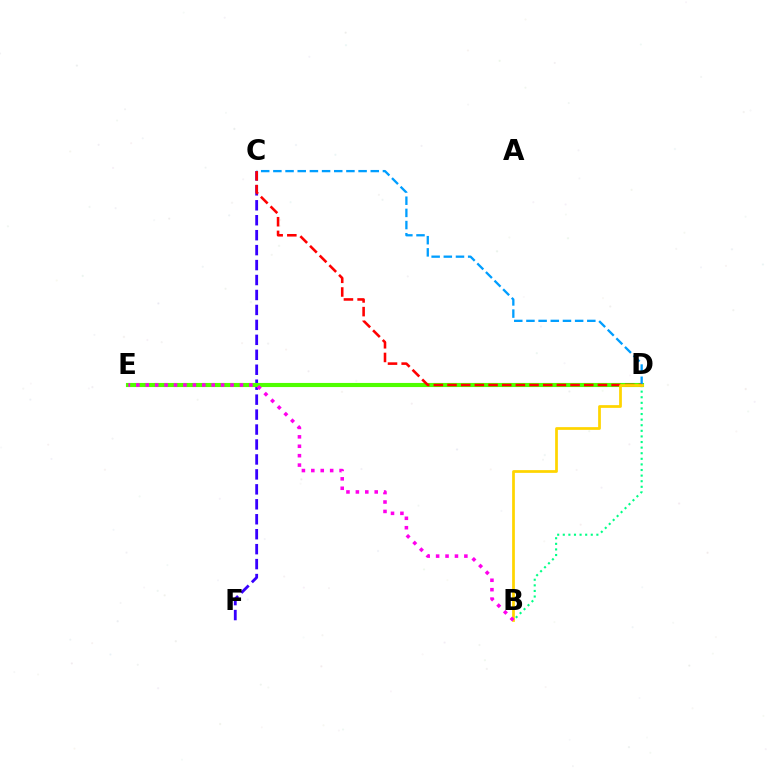{('C', 'F'): [{'color': '#3700ff', 'line_style': 'dashed', 'thickness': 2.03}], ('D', 'E'): [{'color': '#4fff00', 'line_style': 'solid', 'thickness': 2.96}], ('C', 'D'): [{'color': '#009eff', 'line_style': 'dashed', 'thickness': 1.65}, {'color': '#ff0000', 'line_style': 'dashed', 'thickness': 1.86}], ('B', 'D'): [{'color': '#00ff86', 'line_style': 'dotted', 'thickness': 1.52}, {'color': '#ffd500', 'line_style': 'solid', 'thickness': 1.98}], ('B', 'E'): [{'color': '#ff00ed', 'line_style': 'dotted', 'thickness': 2.56}]}